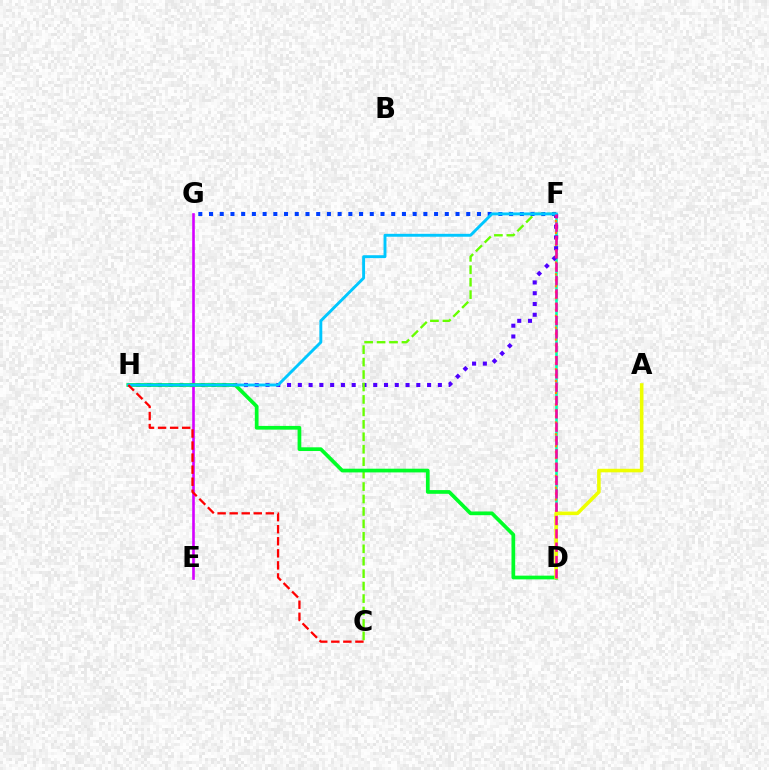{('F', 'G'): [{'color': '#003fff', 'line_style': 'dotted', 'thickness': 2.91}], ('D', 'F'): [{'color': '#00ffaf', 'line_style': 'solid', 'thickness': 1.87}, {'color': '#ff8800', 'line_style': 'dotted', 'thickness': 1.61}, {'color': '#ff00a0', 'line_style': 'dashed', 'thickness': 1.81}], ('E', 'G'): [{'color': '#d600ff', 'line_style': 'solid', 'thickness': 1.88}], ('F', 'H'): [{'color': '#4f00ff', 'line_style': 'dotted', 'thickness': 2.93}, {'color': '#00c7ff', 'line_style': 'solid', 'thickness': 2.09}], ('C', 'F'): [{'color': '#66ff00', 'line_style': 'dashed', 'thickness': 1.69}], ('D', 'H'): [{'color': '#00ff27', 'line_style': 'solid', 'thickness': 2.68}], ('C', 'H'): [{'color': '#ff0000', 'line_style': 'dashed', 'thickness': 1.64}], ('A', 'D'): [{'color': '#eeff00', 'line_style': 'solid', 'thickness': 2.56}]}